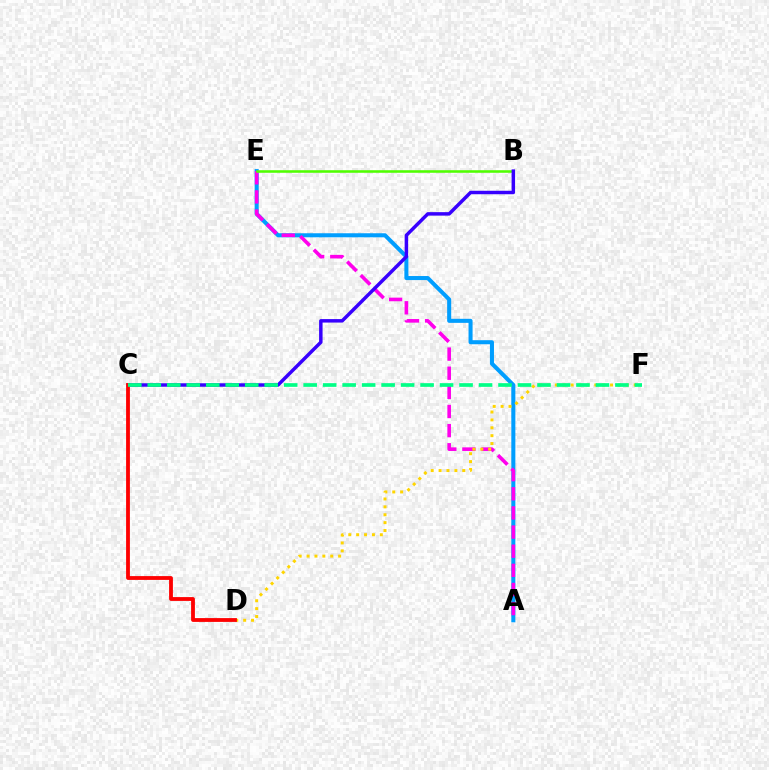{('A', 'E'): [{'color': '#009eff', 'line_style': 'solid', 'thickness': 2.91}, {'color': '#ff00ed', 'line_style': 'dashed', 'thickness': 2.6}], ('B', 'E'): [{'color': '#4fff00', 'line_style': 'solid', 'thickness': 1.84}], ('B', 'C'): [{'color': '#3700ff', 'line_style': 'solid', 'thickness': 2.5}], ('D', 'F'): [{'color': '#ffd500', 'line_style': 'dotted', 'thickness': 2.14}], ('C', 'D'): [{'color': '#ff0000', 'line_style': 'solid', 'thickness': 2.75}], ('C', 'F'): [{'color': '#00ff86', 'line_style': 'dashed', 'thickness': 2.65}]}